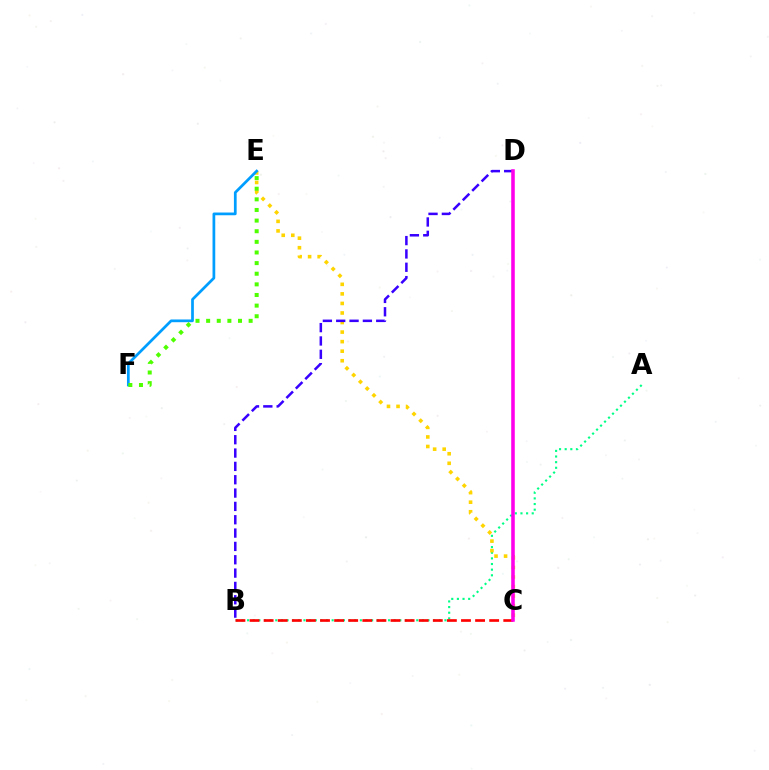{('A', 'B'): [{'color': '#00ff86', 'line_style': 'dotted', 'thickness': 1.53}], ('C', 'E'): [{'color': '#ffd500', 'line_style': 'dotted', 'thickness': 2.59}], ('B', 'D'): [{'color': '#3700ff', 'line_style': 'dashed', 'thickness': 1.81}], ('B', 'C'): [{'color': '#ff0000', 'line_style': 'dashed', 'thickness': 1.92}], ('E', 'F'): [{'color': '#009eff', 'line_style': 'solid', 'thickness': 1.96}, {'color': '#4fff00', 'line_style': 'dotted', 'thickness': 2.89}], ('C', 'D'): [{'color': '#ff00ed', 'line_style': 'solid', 'thickness': 2.56}]}